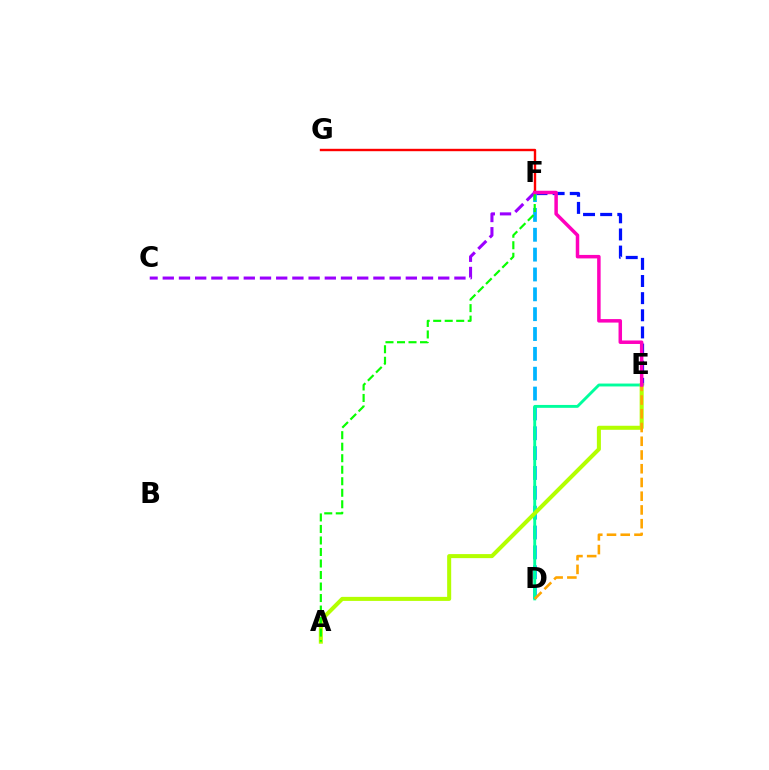{('E', 'F'): [{'color': '#0010ff', 'line_style': 'dashed', 'thickness': 2.33}, {'color': '#ff00bd', 'line_style': 'solid', 'thickness': 2.51}], ('F', 'G'): [{'color': '#ff0000', 'line_style': 'solid', 'thickness': 1.73}], ('D', 'F'): [{'color': '#00b5ff', 'line_style': 'dashed', 'thickness': 2.7}], ('C', 'F'): [{'color': '#9b00ff', 'line_style': 'dashed', 'thickness': 2.2}], ('D', 'E'): [{'color': '#00ff9d', 'line_style': 'solid', 'thickness': 2.08}, {'color': '#ffa500', 'line_style': 'dashed', 'thickness': 1.87}], ('A', 'E'): [{'color': '#b3ff00', 'line_style': 'solid', 'thickness': 2.91}], ('A', 'F'): [{'color': '#08ff00', 'line_style': 'dashed', 'thickness': 1.56}]}